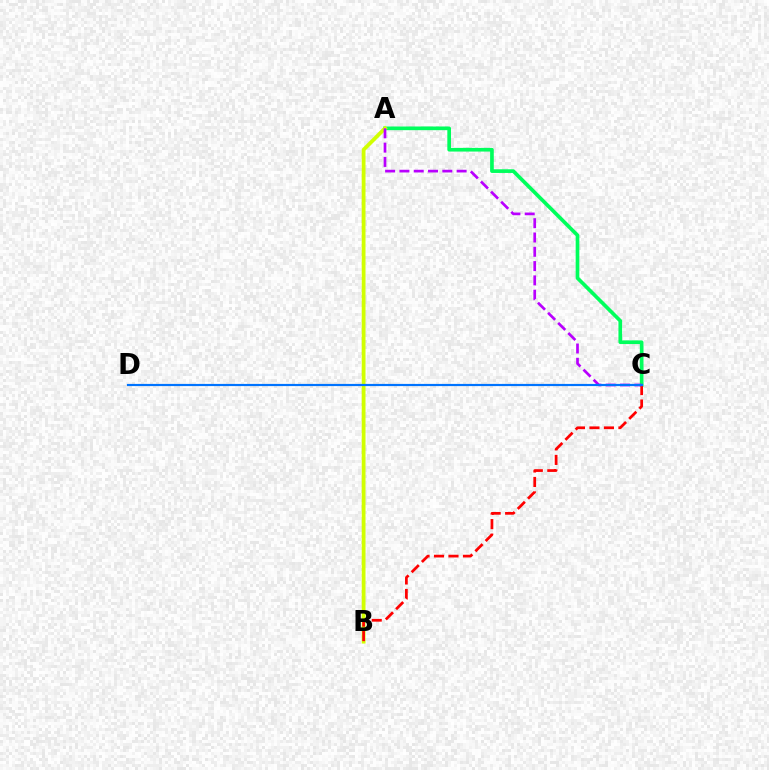{('A', 'C'): [{'color': '#00ff5c', 'line_style': 'solid', 'thickness': 2.65}, {'color': '#b900ff', 'line_style': 'dashed', 'thickness': 1.94}], ('A', 'B'): [{'color': '#d1ff00', 'line_style': 'solid', 'thickness': 2.73}], ('B', 'C'): [{'color': '#ff0000', 'line_style': 'dashed', 'thickness': 1.97}], ('C', 'D'): [{'color': '#0074ff', 'line_style': 'solid', 'thickness': 1.57}]}